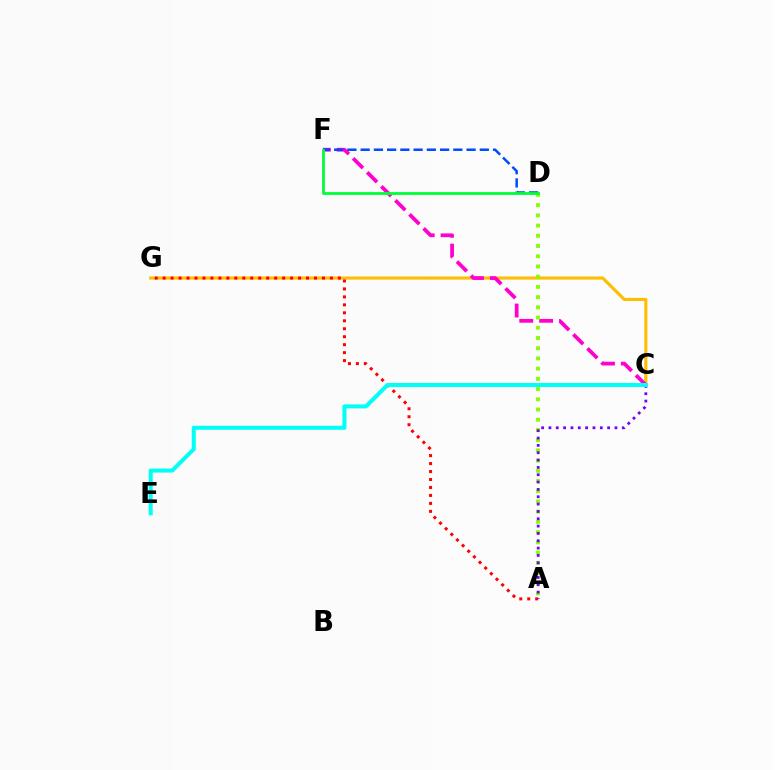{('C', 'G'): [{'color': '#ffbd00', 'line_style': 'solid', 'thickness': 2.23}], ('A', 'G'): [{'color': '#ff0000', 'line_style': 'dotted', 'thickness': 2.16}], ('C', 'F'): [{'color': '#ff00cf', 'line_style': 'dashed', 'thickness': 2.7}], ('A', 'D'): [{'color': '#84ff00', 'line_style': 'dotted', 'thickness': 2.78}], ('D', 'F'): [{'color': '#004bff', 'line_style': 'dashed', 'thickness': 1.8}, {'color': '#00ff39', 'line_style': 'solid', 'thickness': 2.02}], ('A', 'C'): [{'color': '#7200ff', 'line_style': 'dotted', 'thickness': 1.99}], ('C', 'E'): [{'color': '#00fff6', 'line_style': 'solid', 'thickness': 2.89}]}